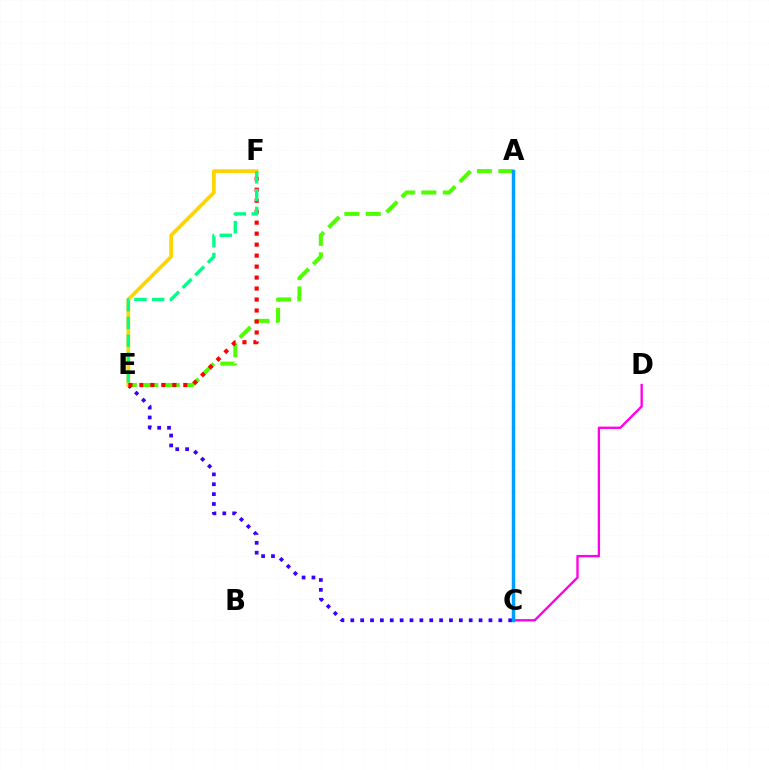{('C', 'E'): [{'color': '#3700ff', 'line_style': 'dotted', 'thickness': 2.68}], ('A', 'E'): [{'color': '#4fff00', 'line_style': 'dashed', 'thickness': 2.92}], ('E', 'F'): [{'color': '#ffd500', 'line_style': 'solid', 'thickness': 2.69}, {'color': '#ff0000', 'line_style': 'dotted', 'thickness': 2.98}, {'color': '#00ff86', 'line_style': 'dashed', 'thickness': 2.42}], ('C', 'D'): [{'color': '#ff00ed', 'line_style': 'solid', 'thickness': 1.7}], ('A', 'C'): [{'color': '#009eff', 'line_style': 'solid', 'thickness': 2.5}]}